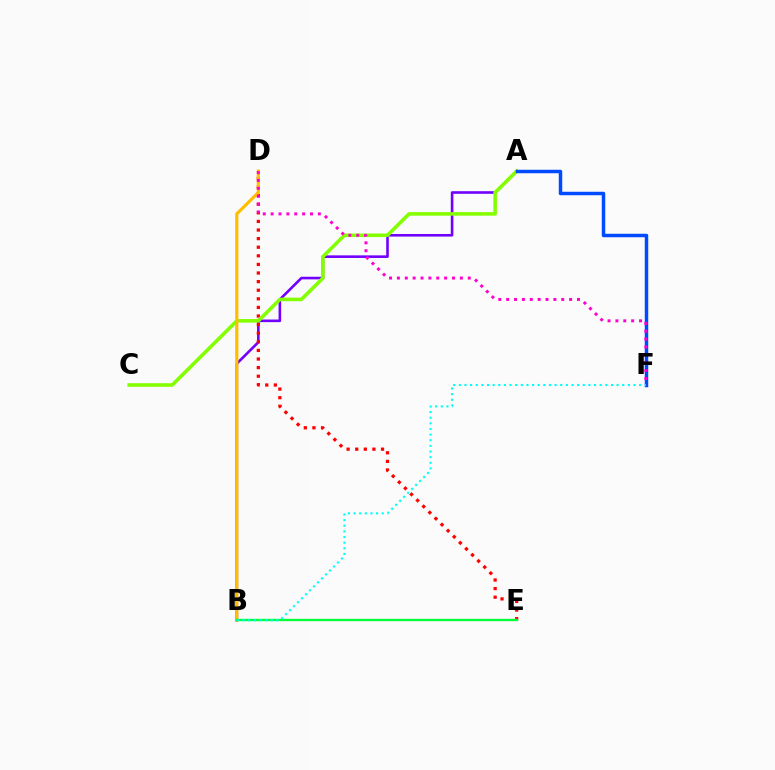{('A', 'B'): [{'color': '#7200ff', 'line_style': 'solid', 'thickness': 1.88}], ('D', 'E'): [{'color': '#ff0000', 'line_style': 'dotted', 'thickness': 2.34}], ('A', 'C'): [{'color': '#84ff00', 'line_style': 'solid', 'thickness': 2.57}], ('A', 'F'): [{'color': '#004bff', 'line_style': 'solid', 'thickness': 2.51}], ('B', 'D'): [{'color': '#ffbd00', 'line_style': 'solid', 'thickness': 2.28}], ('B', 'E'): [{'color': '#00ff39', 'line_style': 'solid', 'thickness': 1.69}], ('D', 'F'): [{'color': '#ff00cf', 'line_style': 'dotted', 'thickness': 2.14}], ('B', 'F'): [{'color': '#00fff6', 'line_style': 'dotted', 'thickness': 1.53}]}